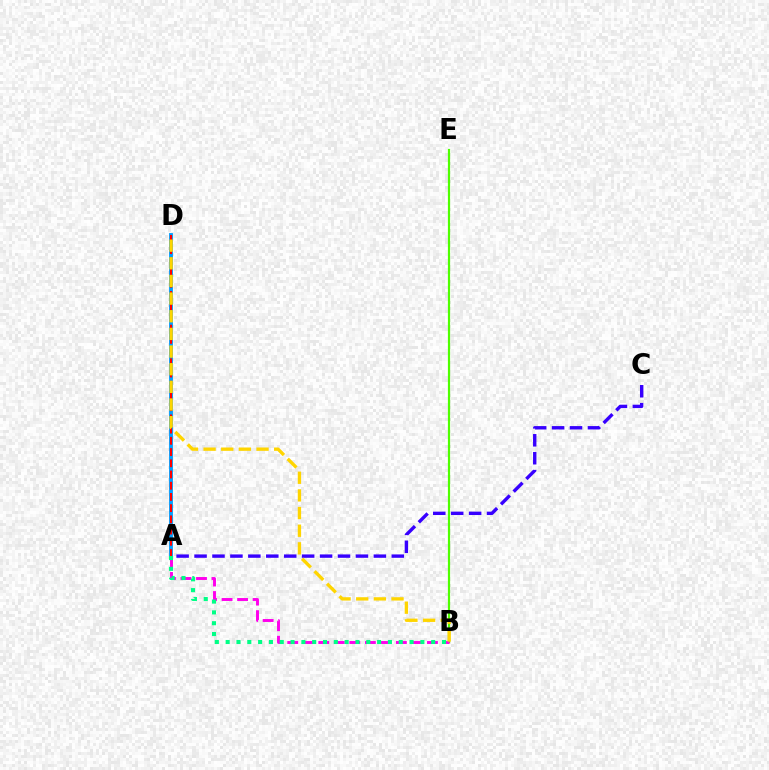{('A', 'D'): [{'color': '#009eff', 'line_style': 'solid', 'thickness': 2.77}, {'color': '#ff0000', 'line_style': 'dashed', 'thickness': 1.52}], ('B', 'E'): [{'color': '#4fff00', 'line_style': 'solid', 'thickness': 1.59}], ('A', 'C'): [{'color': '#3700ff', 'line_style': 'dashed', 'thickness': 2.44}], ('A', 'B'): [{'color': '#ff00ed', 'line_style': 'dashed', 'thickness': 2.11}, {'color': '#00ff86', 'line_style': 'dotted', 'thickness': 2.94}], ('B', 'D'): [{'color': '#ffd500', 'line_style': 'dashed', 'thickness': 2.4}]}